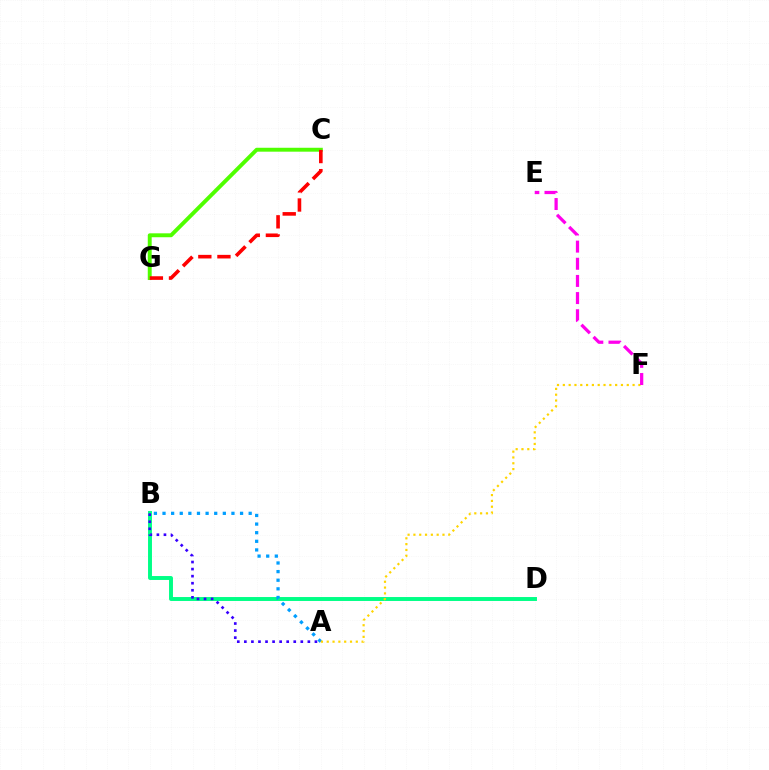{('B', 'D'): [{'color': '#00ff86', 'line_style': 'solid', 'thickness': 2.83}], ('A', 'B'): [{'color': '#009eff', 'line_style': 'dotted', 'thickness': 2.34}, {'color': '#3700ff', 'line_style': 'dotted', 'thickness': 1.92}], ('C', 'G'): [{'color': '#4fff00', 'line_style': 'solid', 'thickness': 2.82}, {'color': '#ff0000', 'line_style': 'dashed', 'thickness': 2.6}], ('A', 'F'): [{'color': '#ffd500', 'line_style': 'dotted', 'thickness': 1.58}], ('E', 'F'): [{'color': '#ff00ed', 'line_style': 'dashed', 'thickness': 2.33}]}